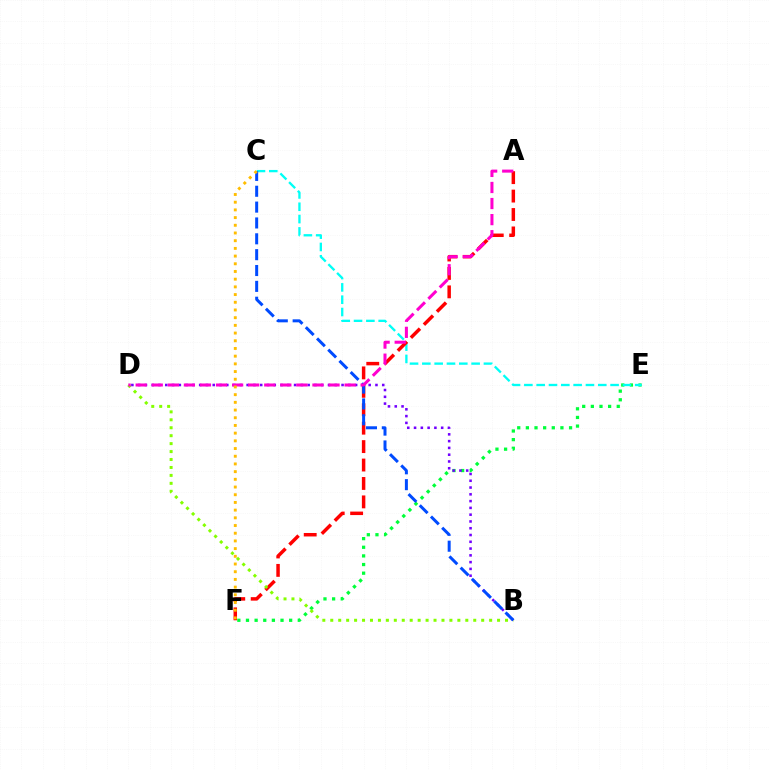{('E', 'F'): [{'color': '#00ff39', 'line_style': 'dotted', 'thickness': 2.35}], ('B', 'D'): [{'color': '#7200ff', 'line_style': 'dotted', 'thickness': 1.84}, {'color': '#84ff00', 'line_style': 'dotted', 'thickness': 2.16}], ('C', 'E'): [{'color': '#00fff6', 'line_style': 'dashed', 'thickness': 1.67}], ('A', 'F'): [{'color': '#ff0000', 'line_style': 'dashed', 'thickness': 2.5}], ('B', 'C'): [{'color': '#004bff', 'line_style': 'dashed', 'thickness': 2.15}], ('A', 'D'): [{'color': '#ff00cf', 'line_style': 'dashed', 'thickness': 2.18}], ('C', 'F'): [{'color': '#ffbd00', 'line_style': 'dotted', 'thickness': 2.09}]}